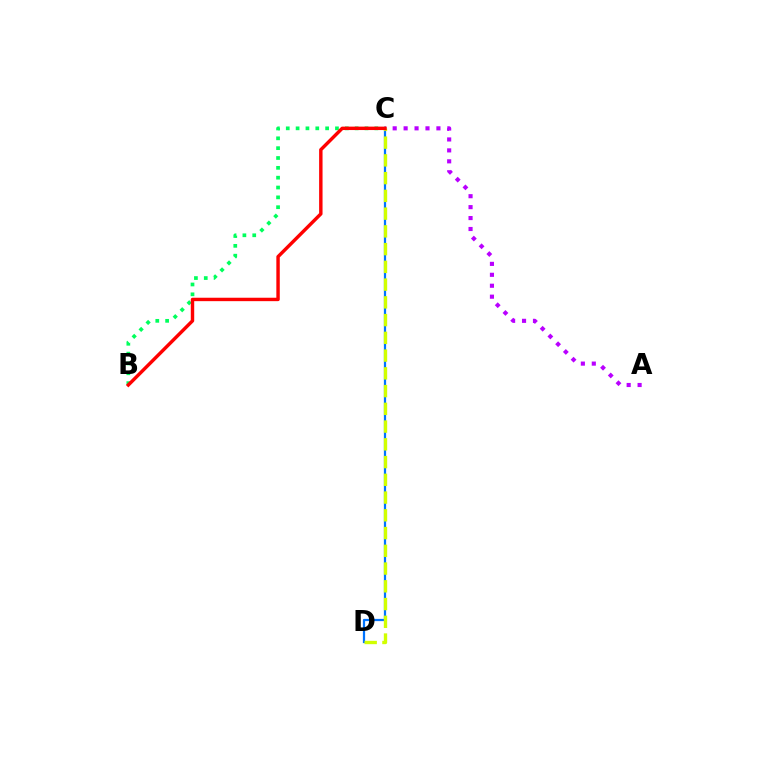{('B', 'C'): [{'color': '#00ff5c', 'line_style': 'dotted', 'thickness': 2.67}, {'color': '#ff0000', 'line_style': 'solid', 'thickness': 2.46}], ('C', 'D'): [{'color': '#0074ff', 'line_style': 'solid', 'thickness': 1.61}, {'color': '#d1ff00', 'line_style': 'dashed', 'thickness': 2.41}], ('A', 'C'): [{'color': '#b900ff', 'line_style': 'dotted', 'thickness': 2.97}]}